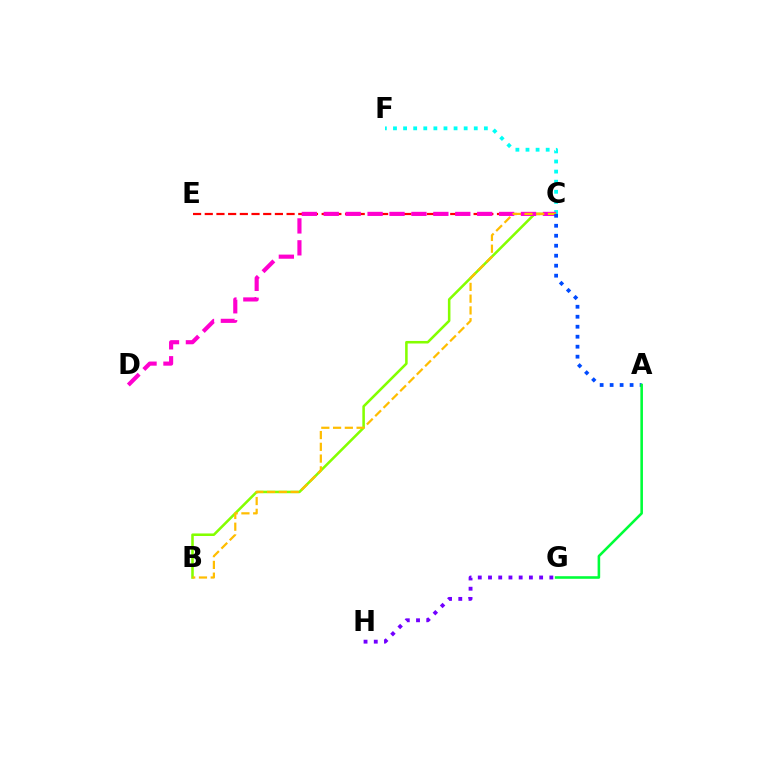{('C', 'E'): [{'color': '#ff0000', 'line_style': 'dashed', 'thickness': 1.59}], ('B', 'C'): [{'color': '#84ff00', 'line_style': 'solid', 'thickness': 1.84}, {'color': '#ffbd00', 'line_style': 'dashed', 'thickness': 1.6}], ('C', 'F'): [{'color': '#00fff6', 'line_style': 'dotted', 'thickness': 2.74}], ('C', 'D'): [{'color': '#ff00cf', 'line_style': 'dashed', 'thickness': 2.98}], ('A', 'C'): [{'color': '#004bff', 'line_style': 'dotted', 'thickness': 2.71}], ('G', 'H'): [{'color': '#7200ff', 'line_style': 'dotted', 'thickness': 2.78}], ('A', 'G'): [{'color': '#00ff39', 'line_style': 'solid', 'thickness': 1.86}]}